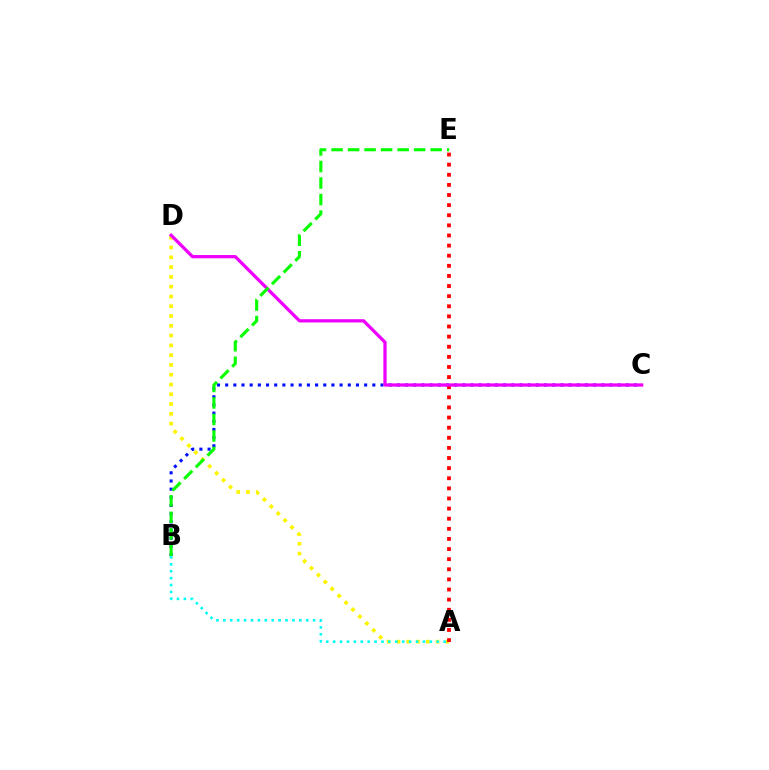{('B', 'C'): [{'color': '#0010ff', 'line_style': 'dotted', 'thickness': 2.22}], ('A', 'D'): [{'color': '#fcf500', 'line_style': 'dotted', 'thickness': 2.66}], ('A', 'E'): [{'color': '#ff0000', 'line_style': 'dotted', 'thickness': 2.75}], ('C', 'D'): [{'color': '#ee00ff', 'line_style': 'solid', 'thickness': 2.35}], ('B', 'E'): [{'color': '#08ff00', 'line_style': 'dashed', 'thickness': 2.24}], ('A', 'B'): [{'color': '#00fff6', 'line_style': 'dotted', 'thickness': 1.88}]}